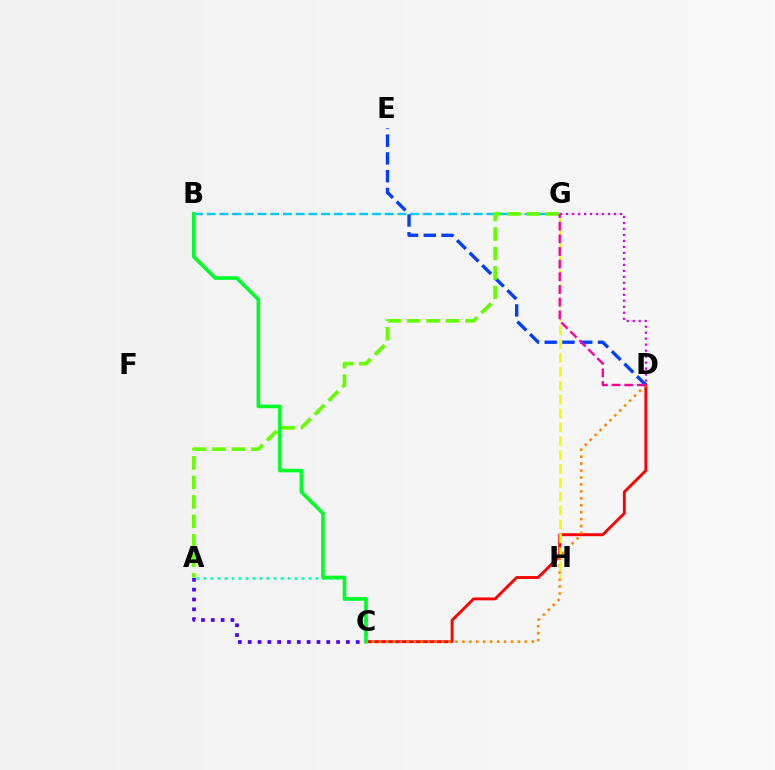{('C', 'D'): [{'color': '#ff0000', 'line_style': 'solid', 'thickness': 2.08}, {'color': '#ff8800', 'line_style': 'dotted', 'thickness': 1.89}], ('B', 'G'): [{'color': '#00c7ff', 'line_style': 'dashed', 'thickness': 1.73}], ('G', 'H'): [{'color': '#eeff00', 'line_style': 'dashed', 'thickness': 1.88}], ('D', 'E'): [{'color': '#003fff', 'line_style': 'dashed', 'thickness': 2.41}], ('D', 'G'): [{'color': '#d600ff', 'line_style': 'dotted', 'thickness': 1.63}, {'color': '#ff00a0', 'line_style': 'dashed', 'thickness': 1.72}], ('A', 'C'): [{'color': '#00ffaf', 'line_style': 'dotted', 'thickness': 1.9}, {'color': '#4f00ff', 'line_style': 'dotted', 'thickness': 2.67}], ('A', 'G'): [{'color': '#66ff00', 'line_style': 'dashed', 'thickness': 2.65}], ('B', 'C'): [{'color': '#00ff27', 'line_style': 'solid', 'thickness': 2.61}]}